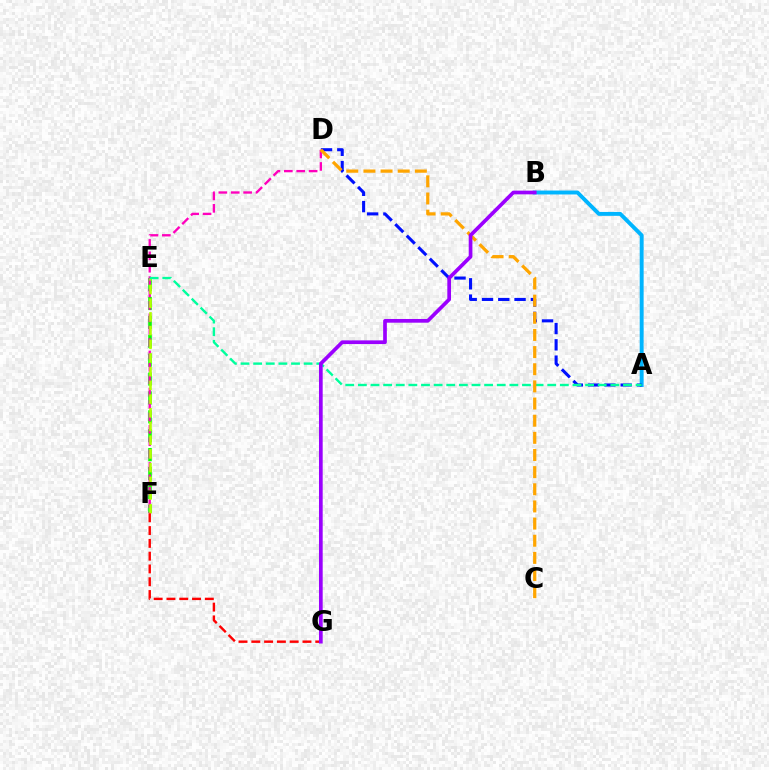{('E', 'F'): [{'color': '#08ff00', 'line_style': 'dashed', 'thickness': 2.57}, {'color': '#b3ff00', 'line_style': 'dashed', 'thickness': 1.86}], ('A', 'B'): [{'color': '#00b5ff', 'line_style': 'solid', 'thickness': 2.82}], ('A', 'D'): [{'color': '#0010ff', 'line_style': 'dashed', 'thickness': 2.21}], ('D', 'F'): [{'color': '#ff00bd', 'line_style': 'dashed', 'thickness': 1.68}], ('F', 'G'): [{'color': '#ff0000', 'line_style': 'dashed', 'thickness': 1.74}], ('A', 'E'): [{'color': '#00ff9d', 'line_style': 'dashed', 'thickness': 1.71}], ('C', 'D'): [{'color': '#ffa500', 'line_style': 'dashed', 'thickness': 2.33}], ('B', 'G'): [{'color': '#9b00ff', 'line_style': 'solid', 'thickness': 2.66}]}